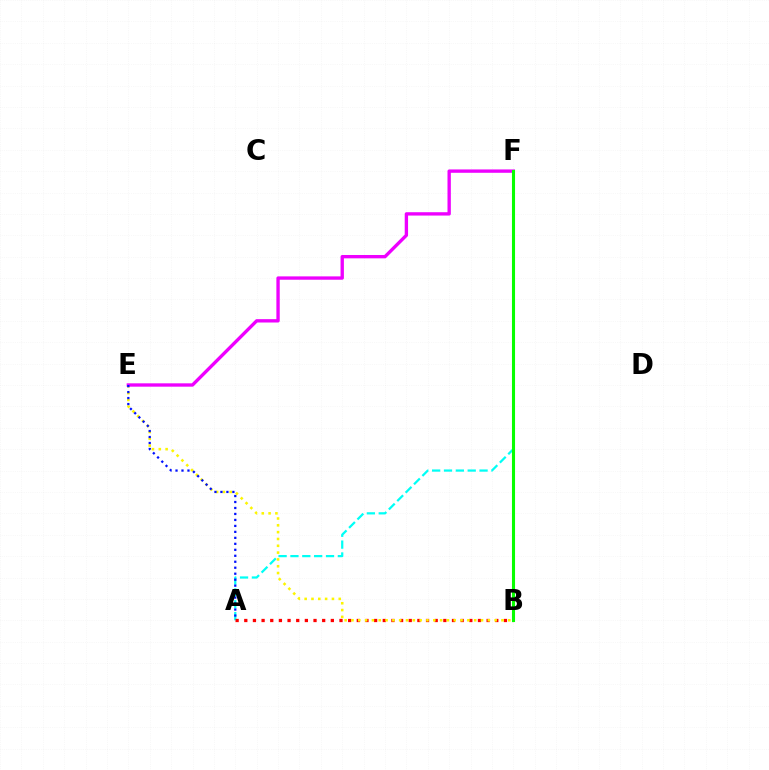{('A', 'F'): [{'color': '#00fff6', 'line_style': 'dashed', 'thickness': 1.61}], ('A', 'B'): [{'color': '#ff0000', 'line_style': 'dotted', 'thickness': 2.35}], ('B', 'E'): [{'color': '#fcf500', 'line_style': 'dotted', 'thickness': 1.85}], ('E', 'F'): [{'color': '#ee00ff', 'line_style': 'solid', 'thickness': 2.41}], ('B', 'F'): [{'color': '#08ff00', 'line_style': 'solid', 'thickness': 2.22}], ('A', 'E'): [{'color': '#0010ff', 'line_style': 'dotted', 'thickness': 1.62}]}